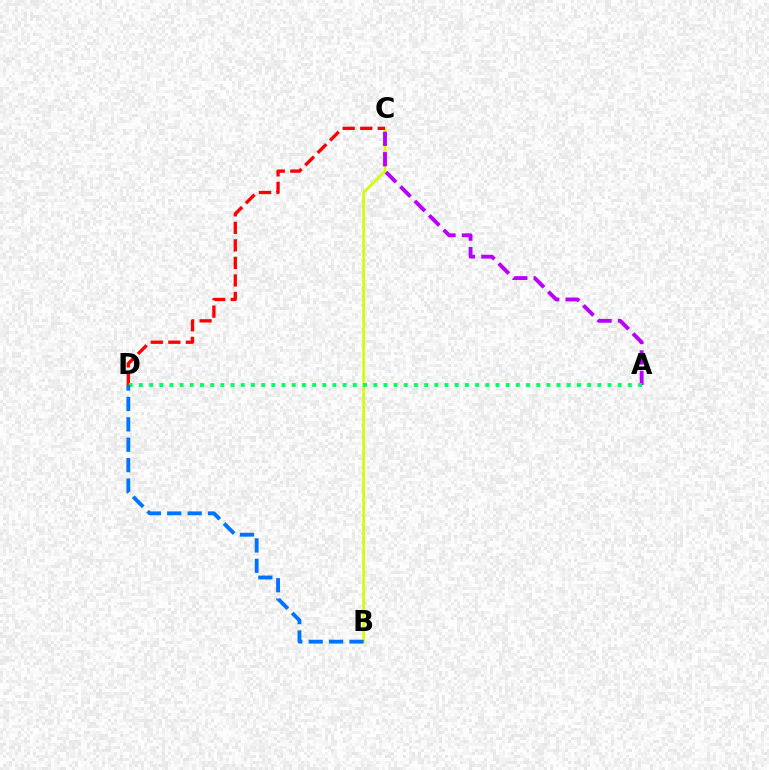{('B', 'C'): [{'color': '#d1ff00', 'line_style': 'solid', 'thickness': 1.92}], ('A', 'C'): [{'color': '#b900ff', 'line_style': 'dashed', 'thickness': 2.77}], ('C', 'D'): [{'color': '#ff0000', 'line_style': 'dashed', 'thickness': 2.38}], ('A', 'D'): [{'color': '#00ff5c', 'line_style': 'dotted', 'thickness': 2.77}], ('B', 'D'): [{'color': '#0074ff', 'line_style': 'dashed', 'thickness': 2.77}]}